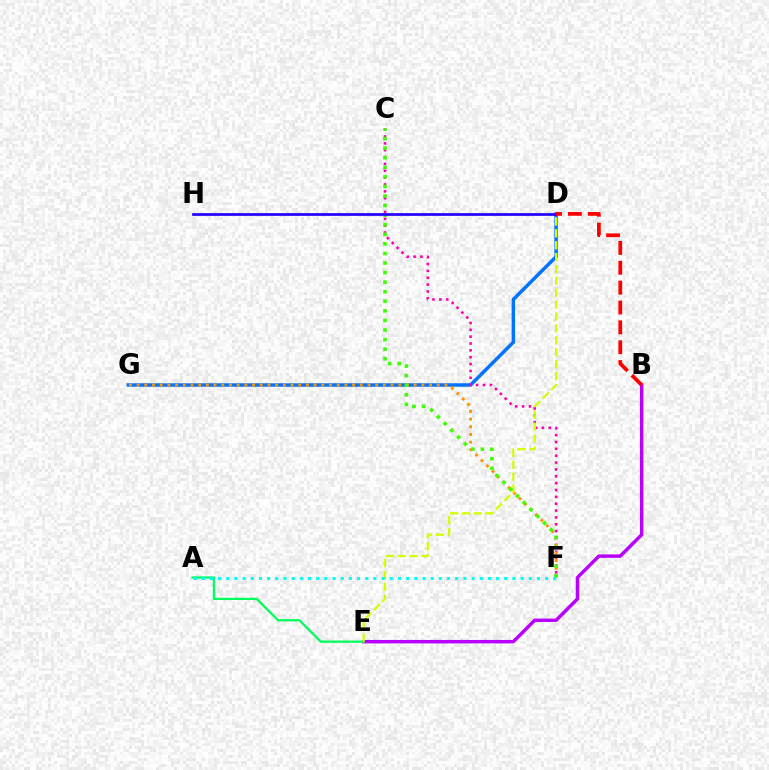{('D', 'G'): [{'color': '#0074ff', 'line_style': 'solid', 'thickness': 2.5}], ('B', 'E'): [{'color': '#b900ff', 'line_style': 'solid', 'thickness': 2.48}], ('C', 'F'): [{'color': '#ff00ac', 'line_style': 'dotted', 'thickness': 1.86}, {'color': '#3dff00', 'line_style': 'dotted', 'thickness': 2.6}], ('A', 'E'): [{'color': '#00ff5c', 'line_style': 'solid', 'thickness': 1.63}], ('F', 'G'): [{'color': '#ff9400', 'line_style': 'dotted', 'thickness': 2.09}], ('D', 'E'): [{'color': '#d1ff00', 'line_style': 'dashed', 'thickness': 1.62}], ('D', 'H'): [{'color': '#2500ff', 'line_style': 'solid', 'thickness': 1.95}], ('A', 'F'): [{'color': '#00fff6', 'line_style': 'dotted', 'thickness': 2.22}], ('B', 'D'): [{'color': '#ff0000', 'line_style': 'dashed', 'thickness': 2.7}]}